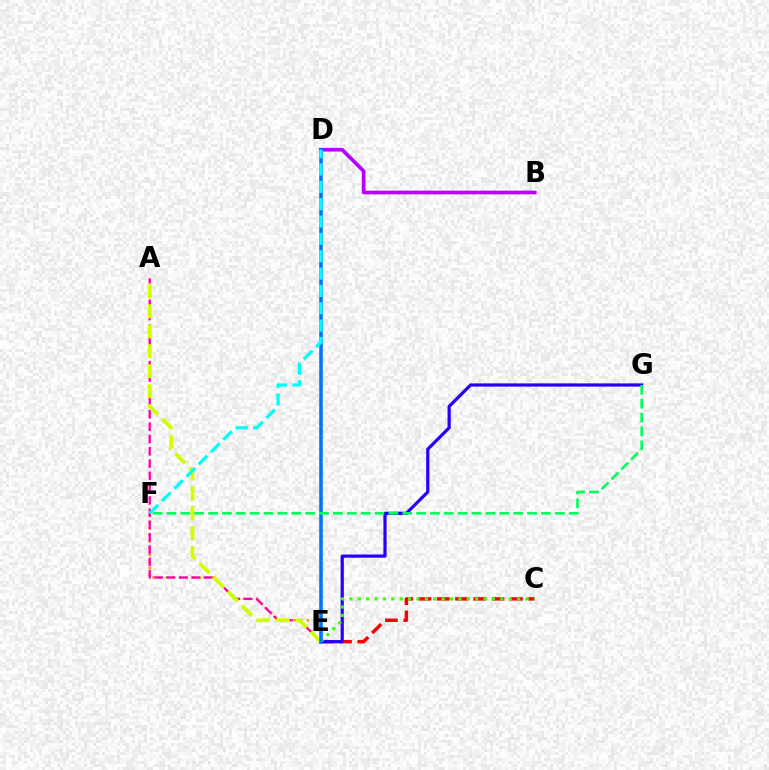{('E', 'F'): [{'color': '#ff9400', 'line_style': 'dotted', 'thickness': 1.8}], ('B', 'D'): [{'color': '#b900ff', 'line_style': 'solid', 'thickness': 2.64}], ('C', 'E'): [{'color': '#ff0000', 'line_style': 'dashed', 'thickness': 2.48}, {'color': '#3dff00', 'line_style': 'dotted', 'thickness': 2.28}], ('E', 'G'): [{'color': '#2500ff', 'line_style': 'solid', 'thickness': 2.31}], ('A', 'E'): [{'color': '#ff00ac', 'line_style': 'dashed', 'thickness': 1.67}, {'color': '#d1ff00', 'line_style': 'dashed', 'thickness': 2.71}], ('D', 'E'): [{'color': '#0074ff', 'line_style': 'solid', 'thickness': 2.56}], ('F', 'G'): [{'color': '#00ff5c', 'line_style': 'dashed', 'thickness': 1.88}], ('D', 'F'): [{'color': '#00fff6', 'line_style': 'dashed', 'thickness': 2.36}]}